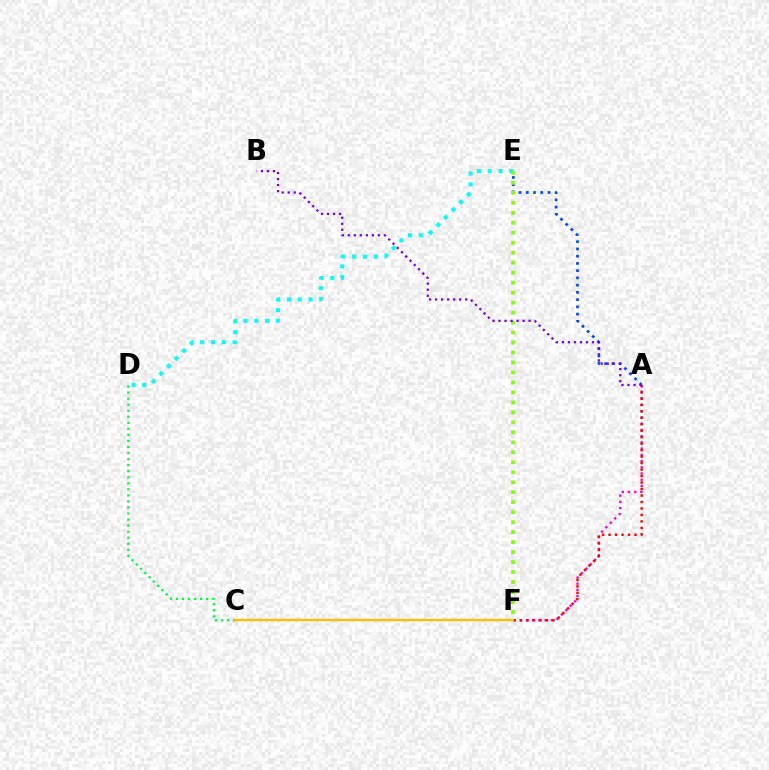{('A', 'E'): [{'color': '#004bff', 'line_style': 'dotted', 'thickness': 1.97}], ('A', 'F'): [{'color': '#ff00cf', 'line_style': 'dotted', 'thickness': 1.69}, {'color': '#ff0000', 'line_style': 'dotted', 'thickness': 1.76}], ('C', 'D'): [{'color': '#00ff39', 'line_style': 'dotted', 'thickness': 1.64}], ('D', 'E'): [{'color': '#00fff6', 'line_style': 'dotted', 'thickness': 2.93}], ('E', 'F'): [{'color': '#84ff00', 'line_style': 'dotted', 'thickness': 2.71}], ('A', 'B'): [{'color': '#7200ff', 'line_style': 'dotted', 'thickness': 1.64}], ('C', 'F'): [{'color': '#ffbd00', 'line_style': 'solid', 'thickness': 1.66}]}